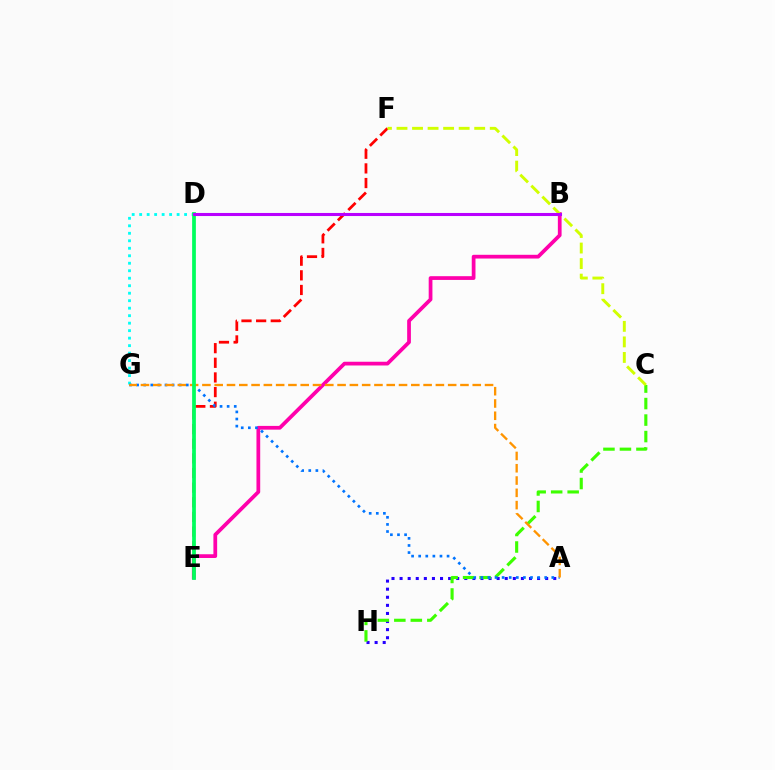{('B', 'E'): [{'color': '#ff00ac', 'line_style': 'solid', 'thickness': 2.69}], ('E', 'F'): [{'color': '#ff0000', 'line_style': 'dashed', 'thickness': 1.99}], ('D', 'G'): [{'color': '#00fff6', 'line_style': 'dotted', 'thickness': 2.03}], ('A', 'H'): [{'color': '#2500ff', 'line_style': 'dotted', 'thickness': 2.2}], ('C', 'H'): [{'color': '#3dff00', 'line_style': 'dashed', 'thickness': 2.24}], ('A', 'G'): [{'color': '#0074ff', 'line_style': 'dotted', 'thickness': 1.93}, {'color': '#ff9400', 'line_style': 'dashed', 'thickness': 1.67}], ('D', 'E'): [{'color': '#00ff5c', 'line_style': 'solid', 'thickness': 2.69}], ('C', 'F'): [{'color': '#d1ff00', 'line_style': 'dashed', 'thickness': 2.11}], ('B', 'D'): [{'color': '#b900ff', 'line_style': 'solid', 'thickness': 2.21}]}